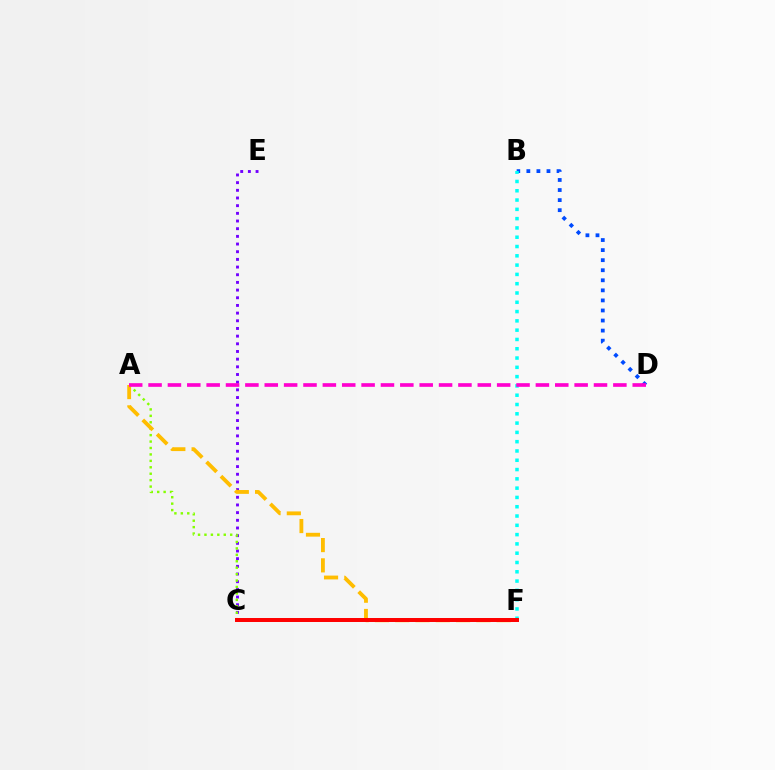{('B', 'D'): [{'color': '#004bff', 'line_style': 'dotted', 'thickness': 2.73}], ('C', 'E'): [{'color': '#7200ff', 'line_style': 'dotted', 'thickness': 2.09}], ('A', 'C'): [{'color': '#84ff00', 'line_style': 'dotted', 'thickness': 1.75}], ('A', 'F'): [{'color': '#ffbd00', 'line_style': 'dashed', 'thickness': 2.75}], ('B', 'F'): [{'color': '#00fff6', 'line_style': 'dotted', 'thickness': 2.52}], ('C', 'F'): [{'color': '#00ff39', 'line_style': 'dotted', 'thickness': 1.7}, {'color': '#ff0000', 'line_style': 'solid', 'thickness': 2.86}], ('A', 'D'): [{'color': '#ff00cf', 'line_style': 'dashed', 'thickness': 2.63}]}